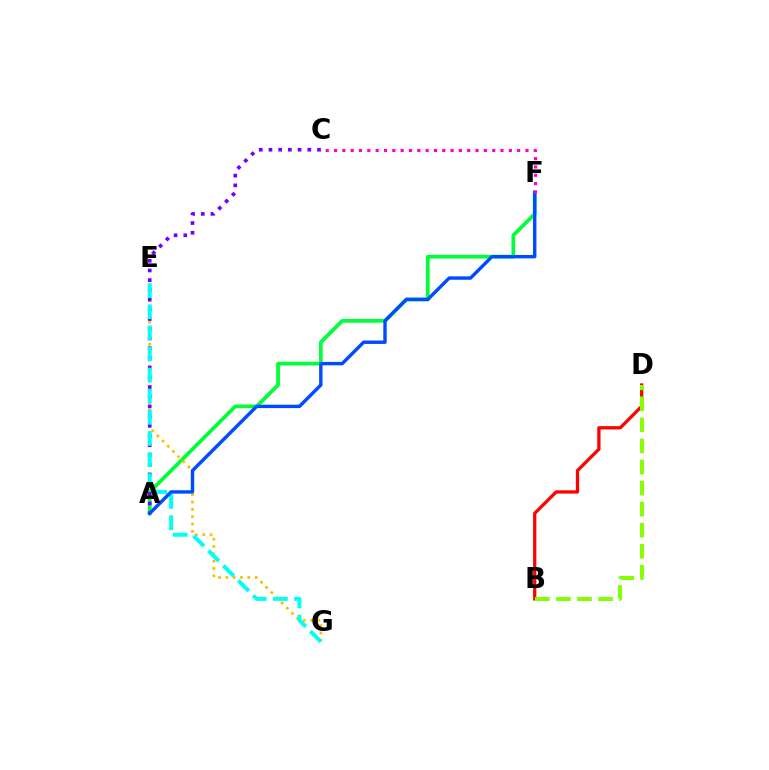{('A', 'F'): [{'color': '#00ff39', 'line_style': 'solid', 'thickness': 2.69}, {'color': '#004bff', 'line_style': 'solid', 'thickness': 2.45}], ('B', 'D'): [{'color': '#ff0000', 'line_style': 'solid', 'thickness': 2.35}, {'color': '#84ff00', 'line_style': 'dashed', 'thickness': 2.86}], ('E', 'G'): [{'color': '#ffbd00', 'line_style': 'dotted', 'thickness': 1.99}, {'color': '#00fff6', 'line_style': 'dashed', 'thickness': 2.87}], ('A', 'C'): [{'color': '#7200ff', 'line_style': 'dotted', 'thickness': 2.64}], ('C', 'F'): [{'color': '#ff00cf', 'line_style': 'dotted', 'thickness': 2.26}]}